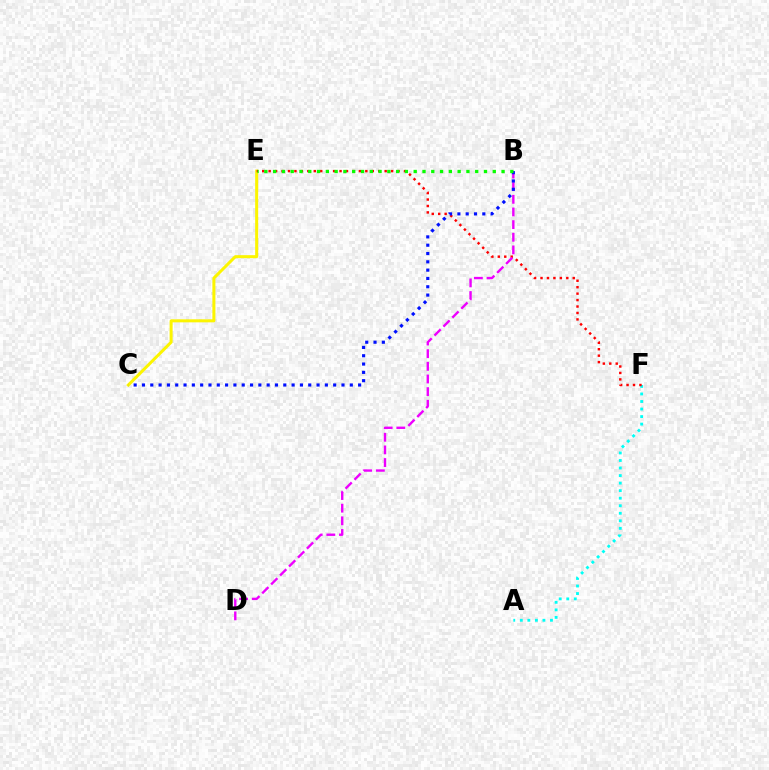{('C', 'E'): [{'color': '#fcf500', 'line_style': 'solid', 'thickness': 2.17}], ('A', 'F'): [{'color': '#00fff6', 'line_style': 'dotted', 'thickness': 2.05}], ('E', 'F'): [{'color': '#ff0000', 'line_style': 'dotted', 'thickness': 1.75}], ('B', 'D'): [{'color': '#ee00ff', 'line_style': 'dashed', 'thickness': 1.72}], ('B', 'C'): [{'color': '#0010ff', 'line_style': 'dotted', 'thickness': 2.26}], ('B', 'E'): [{'color': '#08ff00', 'line_style': 'dotted', 'thickness': 2.39}]}